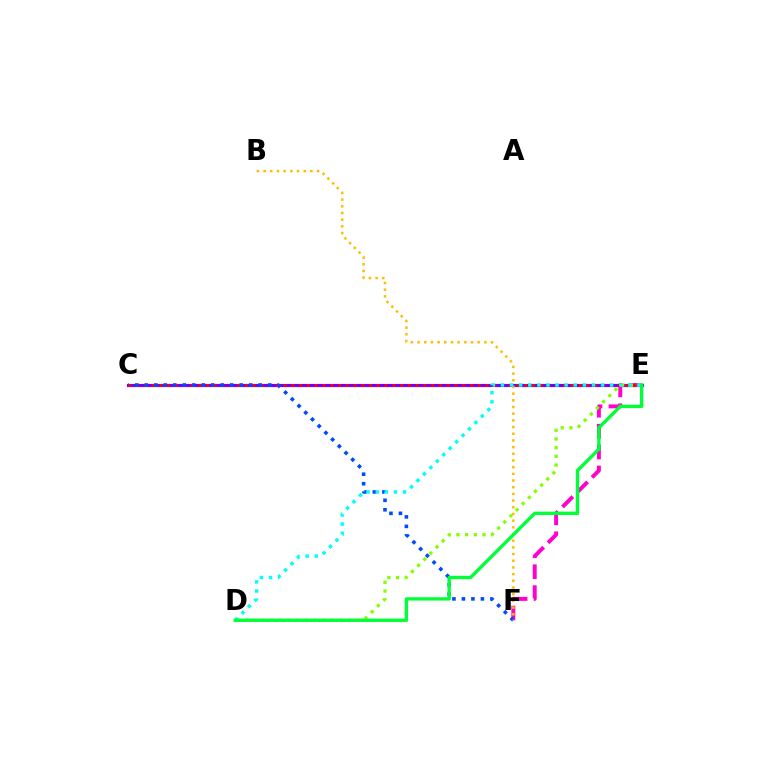{('C', 'E'): [{'color': '#7200ff', 'line_style': 'solid', 'thickness': 2.29}, {'color': '#ff0000', 'line_style': 'dotted', 'thickness': 2.11}], ('E', 'F'): [{'color': '#ff00cf', 'line_style': 'dashed', 'thickness': 2.84}], ('D', 'E'): [{'color': '#84ff00', 'line_style': 'dotted', 'thickness': 2.36}, {'color': '#00fff6', 'line_style': 'dotted', 'thickness': 2.47}, {'color': '#00ff39', 'line_style': 'solid', 'thickness': 2.42}], ('C', 'F'): [{'color': '#004bff', 'line_style': 'dotted', 'thickness': 2.58}], ('B', 'F'): [{'color': '#ffbd00', 'line_style': 'dotted', 'thickness': 1.82}]}